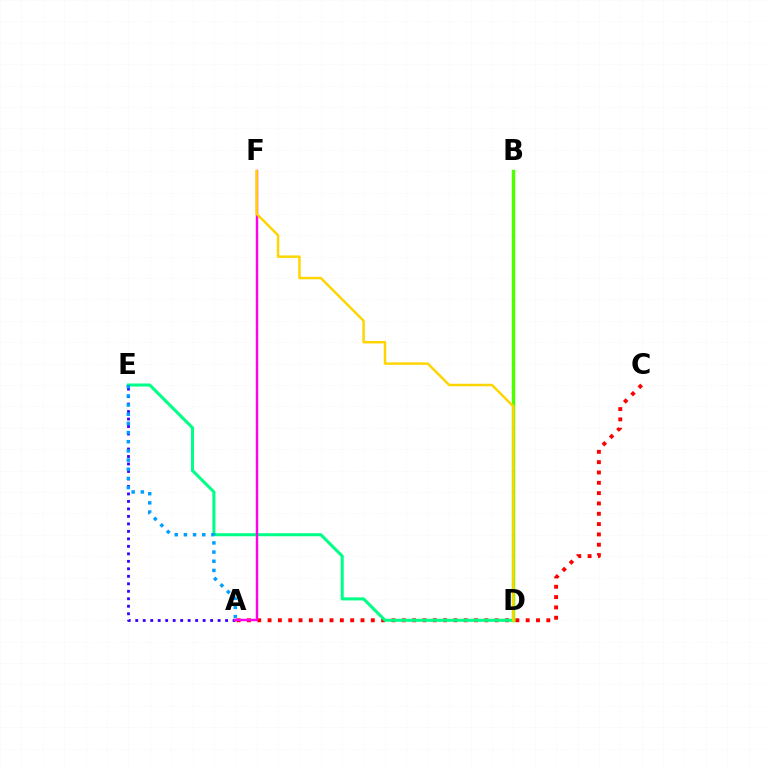{('A', 'C'): [{'color': '#ff0000', 'line_style': 'dotted', 'thickness': 2.81}], ('A', 'E'): [{'color': '#3700ff', 'line_style': 'dotted', 'thickness': 2.03}, {'color': '#009eff', 'line_style': 'dotted', 'thickness': 2.49}], ('D', 'E'): [{'color': '#00ff86', 'line_style': 'solid', 'thickness': 2.19}], ('B', 'D'): [{'color': '#4fff00', 'line_style': 'solid', 'thickness': 2.47}], ('A', 'F'): [{'color': '#ff00ed', 'line_style': 'solid', 'thickness': 1.75}], ('D', 'F'): [{'color': '#ffd500', 'line_style': 'solid', 'thickness': 1.78}]}